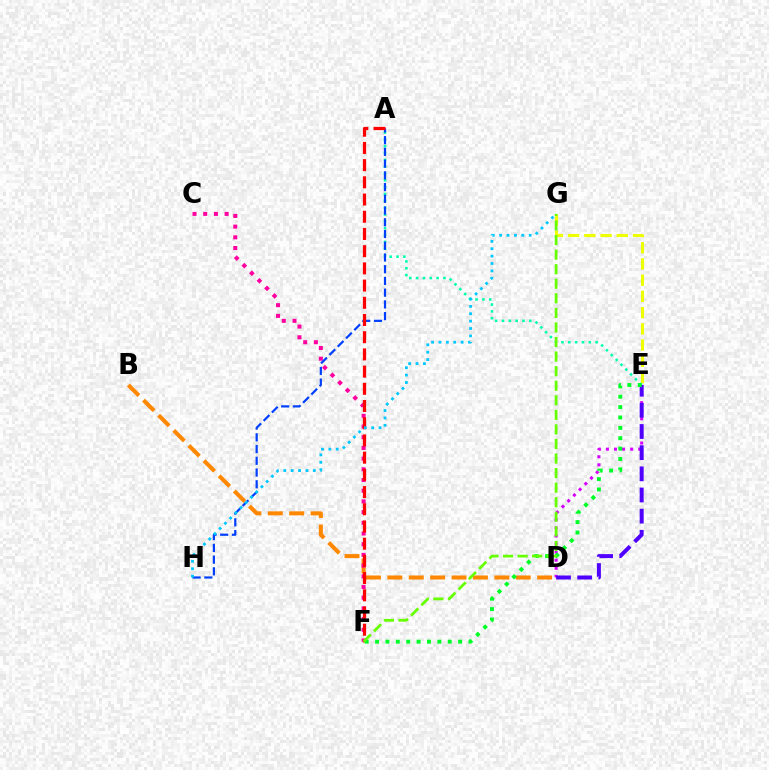{('D', 'E'): [{'color': '#d600ff', 'line_style': 'dotted', 'thickness': 2.19}, {'color': '#4f00ff', 'line_style': 'dashed', 'thickness': 2.88}], ('B', 'D'): [{'color': '#ff8800', 'line_style': 'dashed', 'thickness': 2.91}], ('A', 'E'): [{'color': '#00ffaf', 'line_style': 'dotted', 'thickness': 1.86}], ('E', 'G'): [{'color': '#eeff00', 'line_style': 'dashed', 'thickness': 2.2}], ('C', 'F'): [{'color': '#ff00a0', 'line_style': 'dotted', 'thickness': 2.91}], ('A', 'H'): [{'color': '#003fff', 'line_style': 'dashed', 'thickness': 1.59}], ('A', 'F'): [{'color': '#ff0000', 'line_style': 'dashed', 'thickness': 2.34}], ('E', 'F'): [{'color': '#00ff27', 'line_style': 'dotted', 'thickness': 2.82}], ('G', 'H'): [{'color': '#00c7ff', 'line_style': 'dotted', 'thickness': 2.01}], ('F', 'G'): [{'color': '#66ff00', 'line_style': 'dashed', 'thickness': 1.98}]}